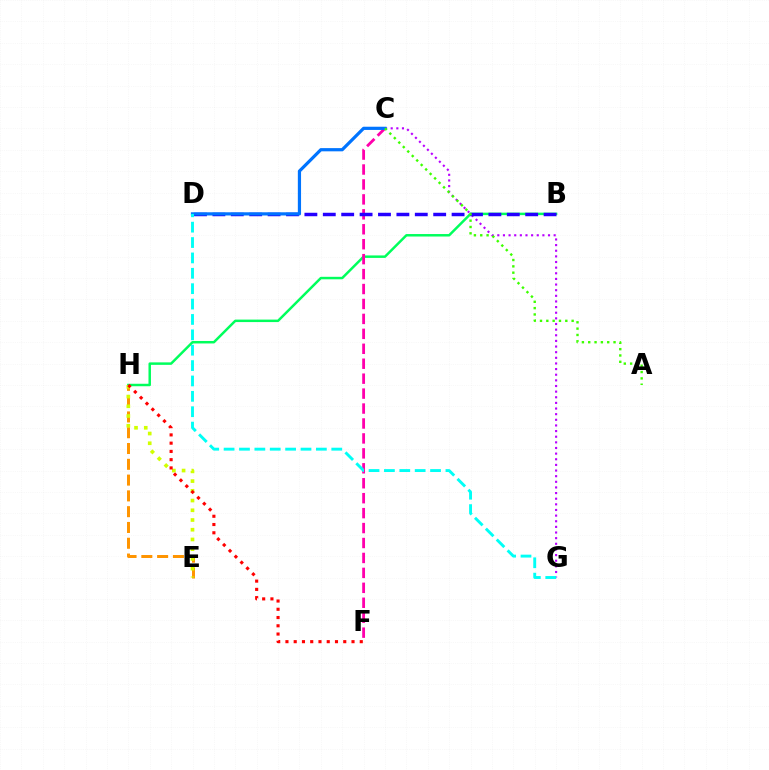{('E', 'H'): [{'color': '#ff9400', 'line_style': 'dashed', 'thickness': 2.14}, {'color': '#d1ff00', 'line_style': 'dotted', 'thickness': 2.64}], ('B', 'H'): [{'color': '#00ff5c', 'line_style': 'solid', 'thickness': 1.79}], ('C', 'G'): [{'color': '#b900ff', 'line_style': 'dotted', 'thickness': 1.53}], ('C', 'F'): [{'color': '#ff00ac', 'line_style': 'dashed', 'thickness': 2.03}], ('B', 'D'): [{'color': '#2500ff', 'line_style': 'dashed', 'thickness': 2.5}], ('C', 'D'): [{'color': '#0074ff', 'line_style': 'solid', 'thickness': 2.31}], ('D', 'G'): [{'color': '#00fff6', 'line_style': 'dashed', 'thickness': 2.09}], ('A', 'C'): [{'color': '#3dff00', 'line_style': 'dotted', 'thickness': 1.72}], ('F', 'H'): [{'color': '#ff0000', 'line_style': 'dotted', 'thickness': 2.24}]}